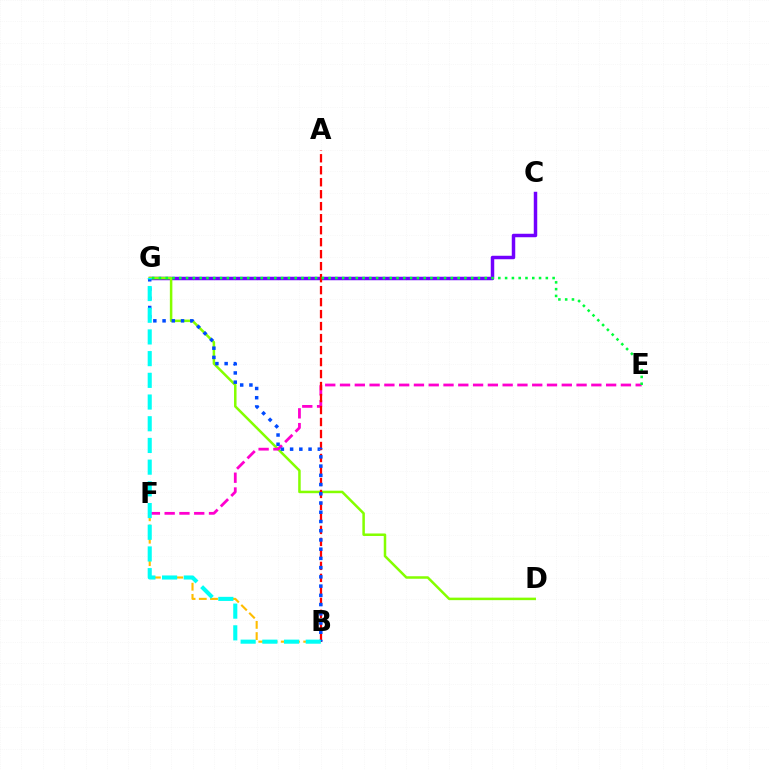{('B', 'F'): [{'color': '#ffbd00', 'line_style': 'dashed', 'thickness': 1.52}], ('C', 'G'): [{'color': '#7200ff', 'line_style': 'solid', 'thickness': 2.5}], ('D', 'G'): [{'color': '#84ff00', 'line_style': 'solid', 'thickness': 1.81}], ('E', 'F'): [{'color': '#ff00cf', 'line_style': 'dashed', 'thickness': 2.01}], ('A', 'B'): [{'color': '#ff0000', 'line_style': 'dashed', 'thickness': 1.63}], ('B', 'G'): [{'color': '#004bff', 'line_style': 'dotted', 'thickness': 2.51}, {'color': '#00fff6', 'line_style': 'dashed', 'thickness': 2.95}], ('E', 'G'): [{'color': '#00ff39', 'line_style': 'dotted', 'thickness': 1.84}]}